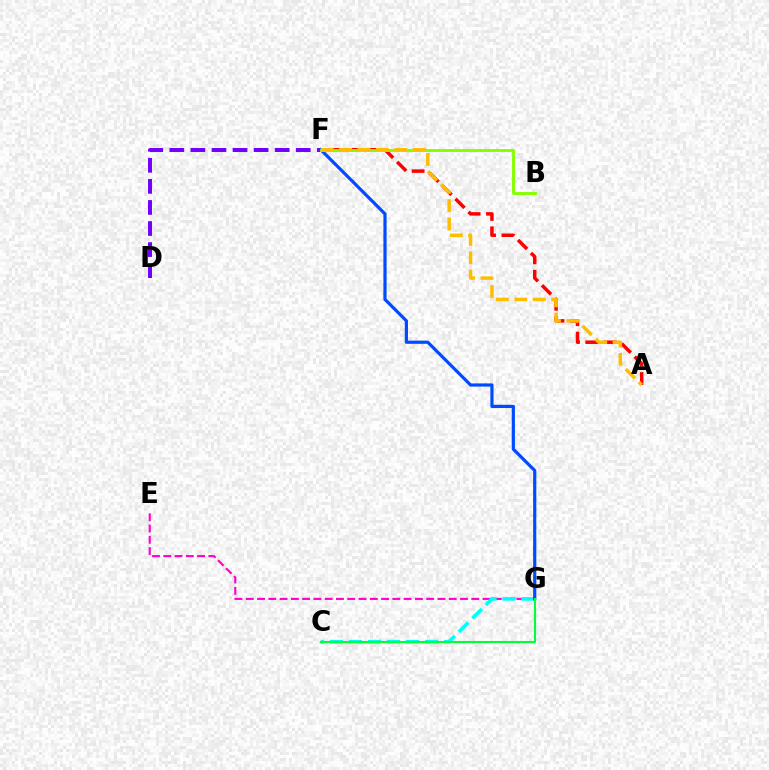{('E', 'G'): [{'color': '#ff00cf', 'line_style': 'dashed', 'thickness': 1.53}], ('C', 'G'): [{'color': '#00fff6', 'line_style': 'dashed', 'thickness': 2.59}, {'color': '#00ff39', 'line_style': 'solid', 'thickness': 1.5}], ('A', 'F'): [{'color': '#ff0000', 'line_style': 'dashed', 'thickness': 2.5}, {'color': '#ffbd00', 'line_style': 'dashed', 'thickness': 2.5}], ('D', 'F'): [{'color': '#7200ff', 'line_style': 'dashed', 'thickness': 2.86}], ('F', 'G'): [{'color': '#004bff', 'line_style': 'solid', 'thickness': 2.3}], ('B', 'F'): [{'color': '#84ff00', 'line_style': 'solid', 'thickness': 2.08}]}